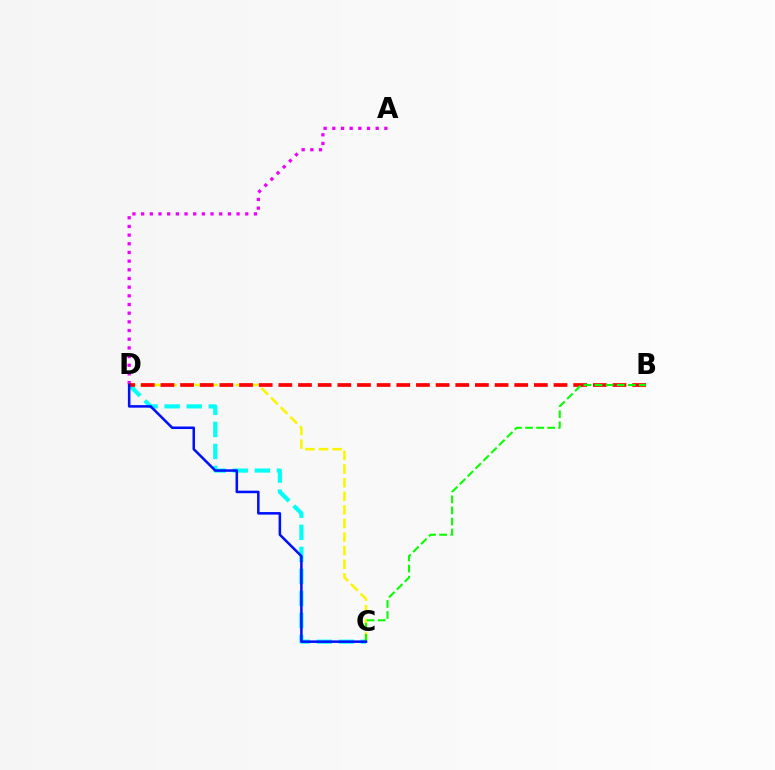{('A', 'D'): [{'color': '#ee00ff', 'line_style': 'dotted', 'thickness': 2.36}], ('C', 'D'): [{'color': '#fcf500', 'line_style': 'dashed', 'thickness': 1.85}, {'color': '#00fff6', 'line_style': 'dashed', 'thickness': 3.0}, {'color': '#0010ff', 'line_style': 'solid', 'thickness': 1.82}], ('B', 'D'): [{'color': '#ff0000', 'line_style': 'dashed', 'thickness': 2.67}], ('B', 'C'): [{'color': '#08ff00', 'line_style': 'dashed', 'thickness': 1.51}]}